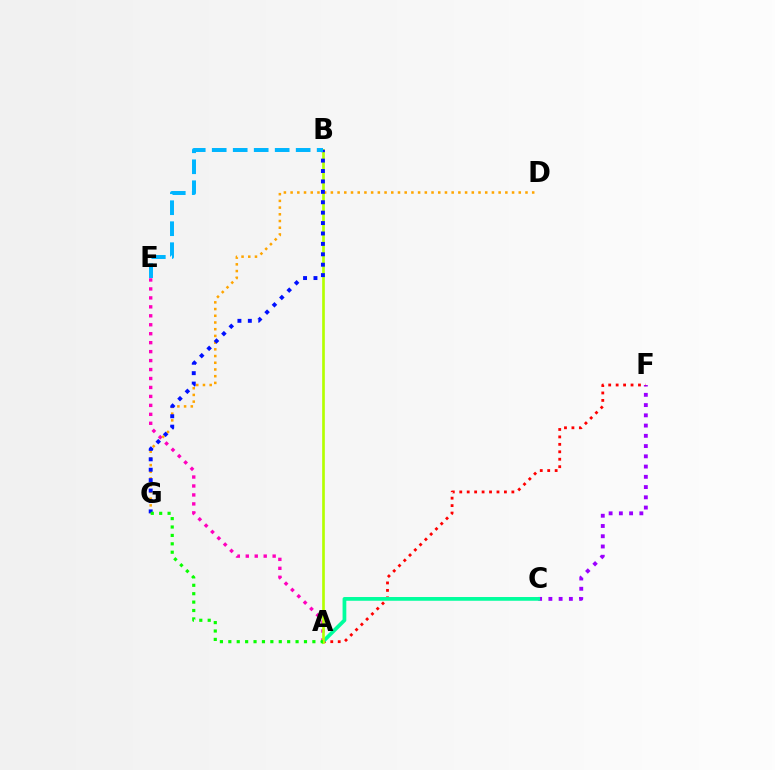{('C', 'F'): [{'color': '#9b00ff', 'line_style': 'dotted', 'thickness': 2.78}], ('A', 'F'): [{'color': '#ff0000', 'line_style': 'dotted', 'thickness': 2.02}], ('A', 'C'): [{'color': '#00ff9d', 'line_style': 'solid', 'thickness': 2.69}], ('A', 'E'): [{'color': '#ff00bd', 'line_style': 'dotted', 'thickness': 2.43}], ('A', 'B'): [{'color': '#b3ff00', 'line_style': 'solid', 'thickness': 1.92}], ('D', 'G'): [{'color': '#ffa500', 'line_style': 'dotted', 'thickness': 1.82}], ('B', 'G'): [{'color': '#0010ff', 'line_style': 'dotted', 'thickness': 2.83}], ('B', 'E'): [{'color': '#00b5ff', 'line_style': 'dashed', 'thickness': 2.85}], ('A', 'G'): [{'color': '#08ff00', 'line_style': 'dotted', 'thickness': 2.28}]}